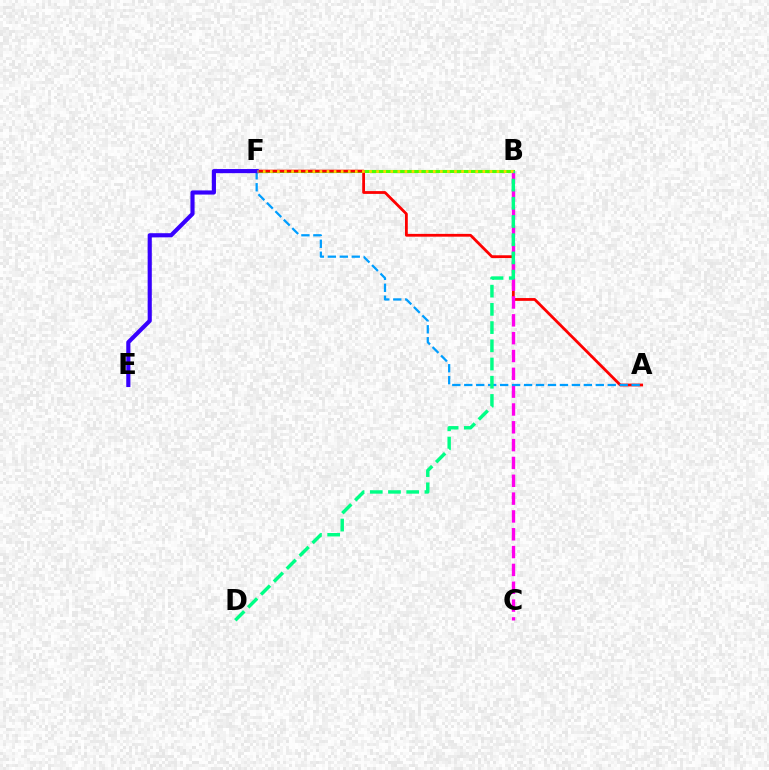{('B', 'F'): [{'color': '#4fff00', 'line_style': 'solid', 'thickness': 2.23}, {'color': '#ffd500', 'line_style': 'dotted', 'thickness': 1.92}], ('A', 'F'): [{'color': '#ff0000', 'line_style': 'solid', 'thickness': 2.01}, {'color': '#009eff', 'line_style': 'dashed', 'thickness': 1.62}], ('B', 'C'): [{'color': '#ff00ed', 'line_style': 'dashed', 'thickness': 2.42}], ('B', 'D'): [{'color': '#00ff86', 'line_style': 'dashed', 'thickness': 2.47}], ('E', 'F'): [{'color': '#3700ff', 'line_style': 'solid', 'thickness': 2.98}]}